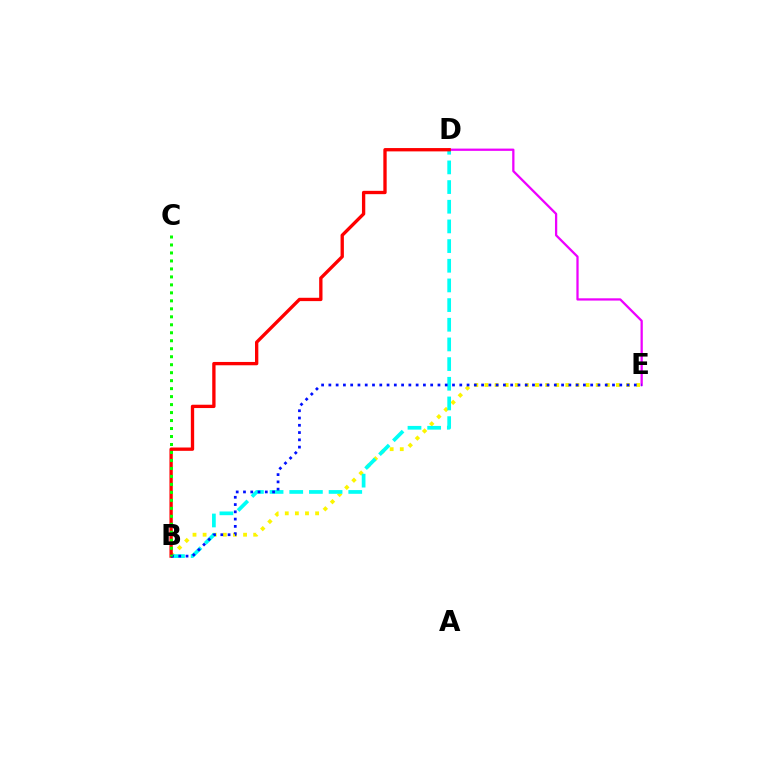{('B', 'E'): [{'color': '#fcf500', 'line_style': 'dotted', 'thickness': 2.75}, {'color': '#0010ff', 'line_style': 'dotted', 'thickness': 1.98}], ('D', 'E'): [{'color': '#ee00ff', 'line_style': 'solid', 'thickness': 1.63}], ('B', 'D'): [{'color': '#00fff6', 'line_style': 'dashed', 'thickness': 2.67}, {'color': '#ff0000', 'line_style': 'solid', 'thickness': 2.4}], ('B', 'C'): [{'color': '#08ff00', 'line_style': 'dotted', 'thickness': 2.17}]}